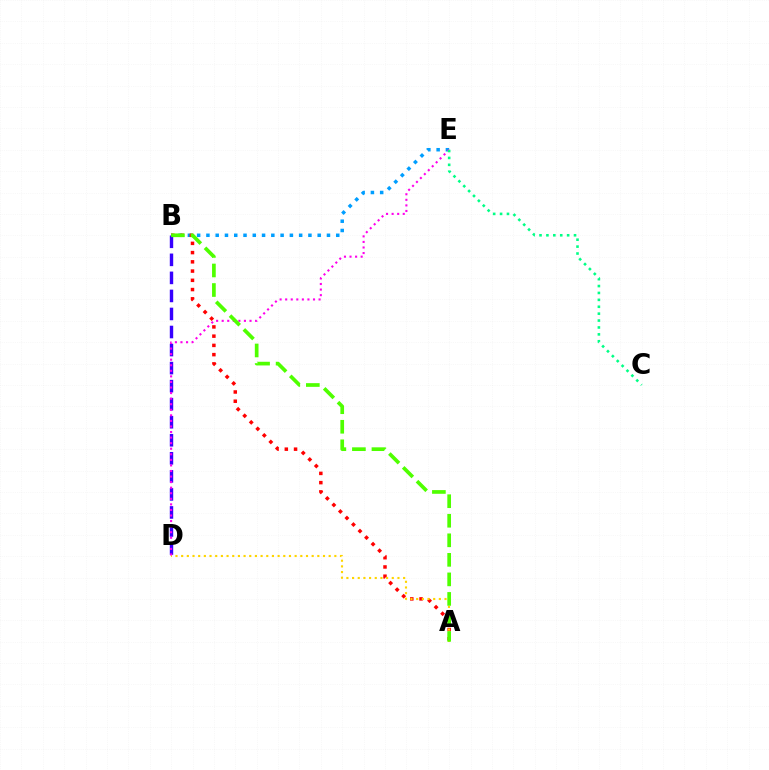{('B', 'E'): [{'color': '#009eff', 'line_style': 'dotted', 'thickness': 2.52}], ('A', 'B'): [{'color': '#ff0000', 'line_style': 'dotted', 'thickness': 2.51}, {'color': '#4fff00', 'line_style': 'dashed', 'thickness': 2.65}], ('B', 'D'): [{'color': '#3700ff', 'line_style': 'dashed', 'thickness': 2.45}], ('A', 'D'): [{'color': '#ffd500', 'line_style': 'dotted', 'thickness': 1.54}], ('D', 'E'): [{'color': '#ff00ed', 'line_style': 'dotted', 'thickness': 1.51}], ('C', 'E'): [{'color': '#00ff86', 'line_style': 'dotted', 'thickness': 1.88}]}